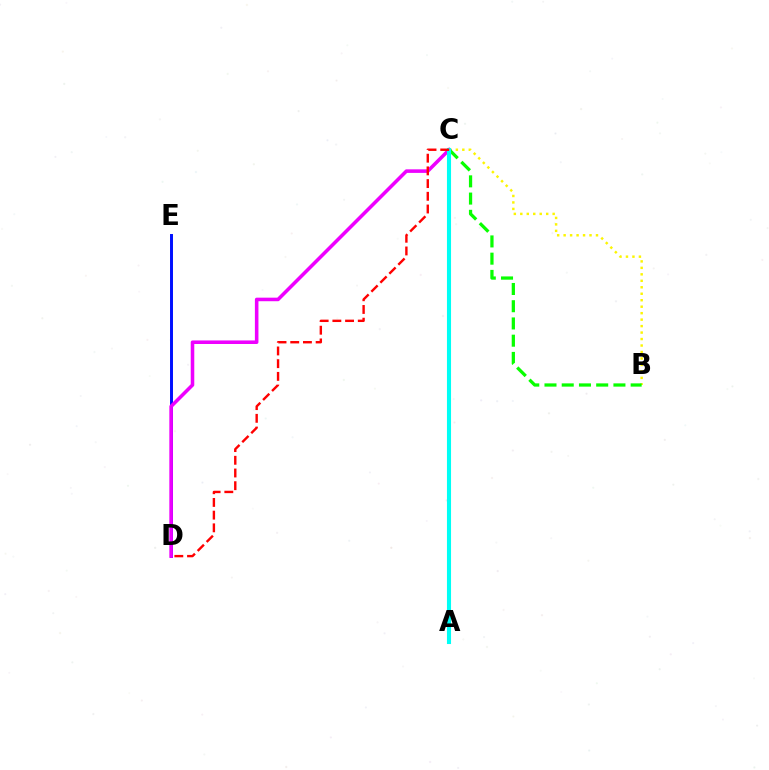{('B', 'C'): [{'color': '#fcf500', 'line_style': 'dotted', 'thickness': 1.76}, {'color': '#08ff00', 'line_style': 'dashed', 'thickness': 2.34}], ('D', 'E'): [{'color': '#0010ff', 'line_style': 'solid', 'thickness': 2.13}], ('C', 'D'): [{'color': '#ee00ff', 'line_style': 'solid', 'thickness': 2.56}, {'color': '#ff0000', 'line_style': 'dashed', 'thickness': 1.73}], ('A', 'C'): [{'color': '#00fff6', 'line_style': 'solid', 'thickness': 2.94}]}